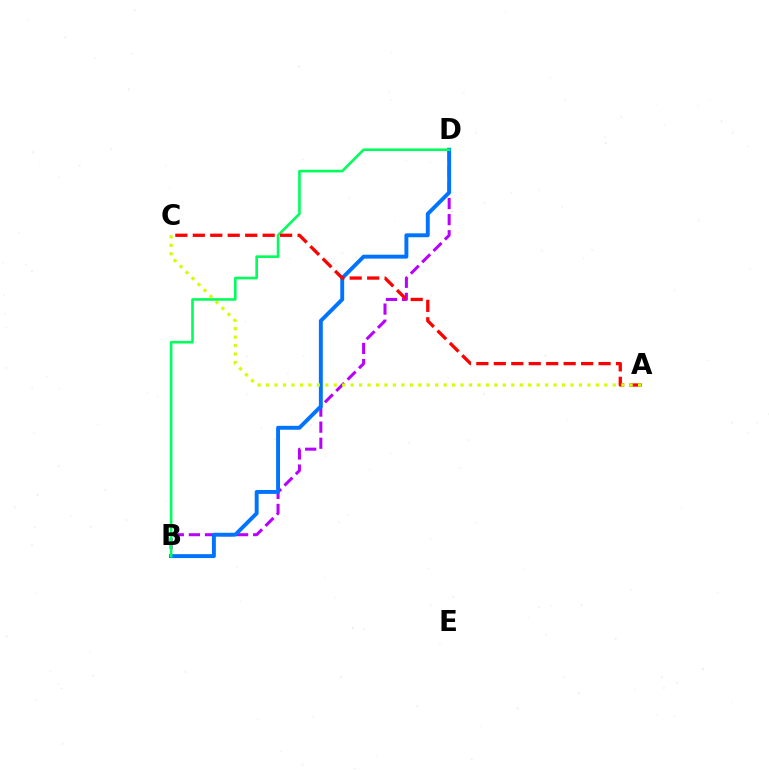{('B', 'D'): [{'color': '#b900ff', 'line_style': 'dashed', 'thickness': 2.18}, {'color': '#0074ff', 'line_style': 'solid', 'thickness': 2.82}, {'color': '#00ff5c', 'line_style': 'solid', 'thickness': 1.88}], ('A', 'C'): [{'color': '#ff0000', 'line_style': 'dashed', 'thickness': 2.37}, {'color': '#d1ff00', 'line_style': 'dotted', 'thickness': 2.3}]}